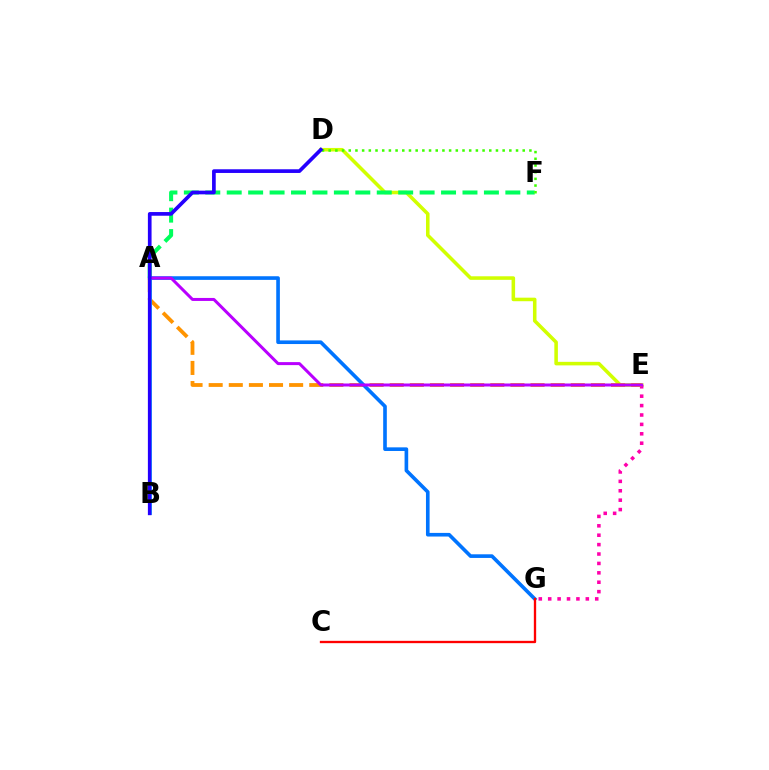{('D', 'E'): [{'color': '#d1ff00', 'line_style': 'solid', 'thickness': 2.55}], ('A', 'F'): [{'color': '#00ff5c', 'line_style': 'dashed', 'thickness': 2.91}], ('E', 'G'): [{'color': '#ff00ac', 'line_style': 'dotted', 'thickness': 2.56}], ('A', 'E'): [{'color': '#ff9400', 'line_style': 'dashed', 'thickness': 2.73}, {'color': '#b900ff', 'line_style': 'solid', 'thickness': 2.16}], ('A', 'G'): [{'color': '#0074ff', 'line_style': 'solid', 'thickness': 2.62}], ('D', 'F'): [{'color': '#3dff00', 'line_style': 'dotted', 'thickness': 1.82}], ('C', 'G'): [{'color': '#ff0000', 'line_style': 'solid', 'thickness': 1.68}], ('A', 'B'): [{'color': '#00fff6', 'line_style': 'solid', 'thickness': 1.95}], ('B', 'D'): [{'color': '#2500ff', 'line_style': 'solid', 'thickness': 2.65}]}